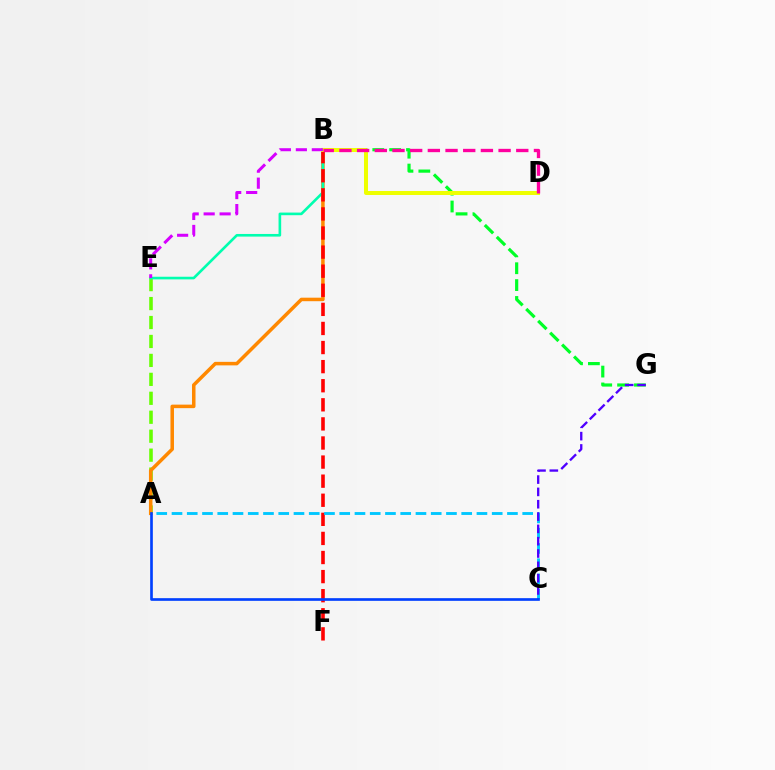{('A', 'E'): [{'color': '#66ff00', 'line_style': 'dashed', 'thickness': 2.57}], ('B', 'G'): [{'color': '#00ff27', 'line_style': 'dashed', 'thickness': 2.29}], ('A', 'B'): [{'color': '#ff8800', 'line_style': 'solid', 'thickness': 2.53}], ('B', 'E'): [{'color': '#00ffaf', 'line_style': 'solid', 'thickness': 1.89}, {'color': '#d600ff', 'line_style': 'dashed', 'thickness': 2.17}], ('B', 'F'): [{'color': '#ff0000', 'line_style': 'dashed', 'thickness': 2.59}], ('B', 'D'): [{'color': '#eeff00', 'line_style': 'solid', 'thickness': 2.87}, {'color': '#ff00a0', 'line_style': 'dashed', 'thickness': 2.4}], ('A', 'C'): [{'color': '#00c7ff', 'line_style': 'dashed', 'thickness': 2.07}, {'color': '#003fff', 'line_style': 'solid', 'thickness': 1.92}], ('C', 'G'): [{'color': '#4f00ff', 'line_style': 'dashed', 'thickness': 1.67}]}